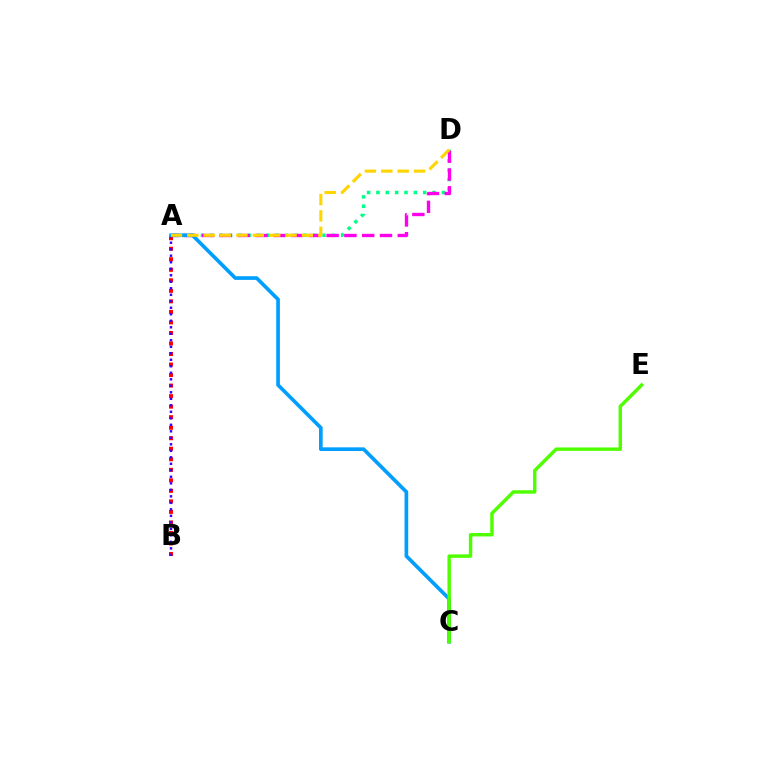{('A', 'B'): [{'color': '#ff0000', 'line_style': 'dotted', 'thickness': 2.86}, {'color': '#3700ff', 'line_style': 'dotted', 'thickness': 1.77}], ('A', 'D'): [{'color': '#00ff86', 'line_style': 'dotted', 'thickness': 2.54}, {'color': '#ff00ed', 'line_style': 'dashed', 'thickness': 2.42}, {'color': '#ffd500', 'line_style': 'dashed', 'thickness': 2.22}], ('A', 'C'): [{'color': '#009eff', 'line_style': 'solid', 'thickness': 2.64}], ('C', 'E'): [{'color': '#4fff00', 'line_style': 'solid', 'thickness': 2.47}]}